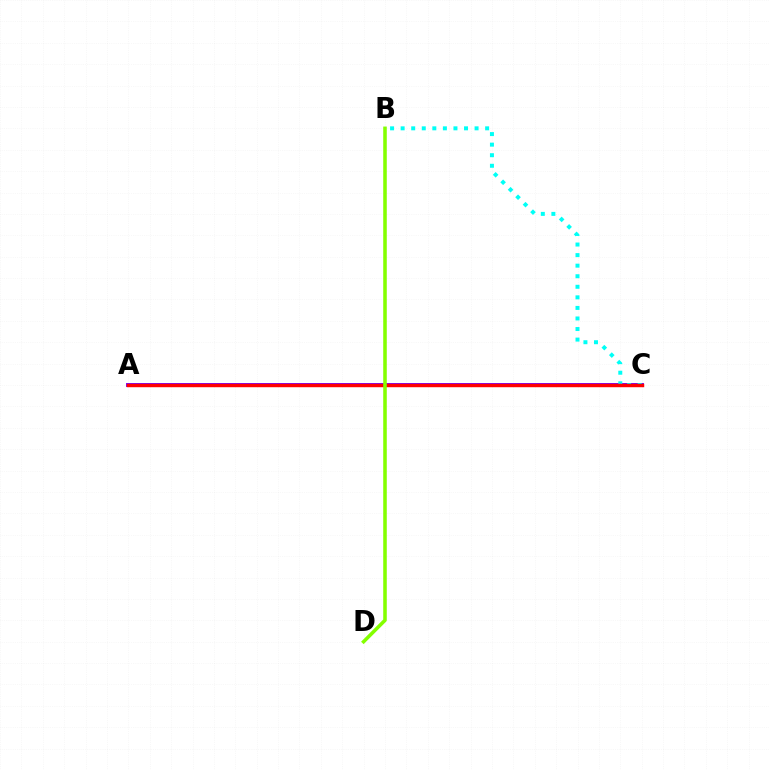{('A', 'C'): [{'color': '#7200ff', 'line_style': 'solid', 'thickness': 2.81}, {'color': '#ff0000', 'line_style': 'solid', 'thickness': 2.47}], ('B', 'C'): [{'color': '#00fff6', 'line_style': 'dotted', 'thickness': 2.87}], ('B', 'D'): [{'color': '#84ff00', 'line_style': 'solid', 'thickness': 2.56}]}